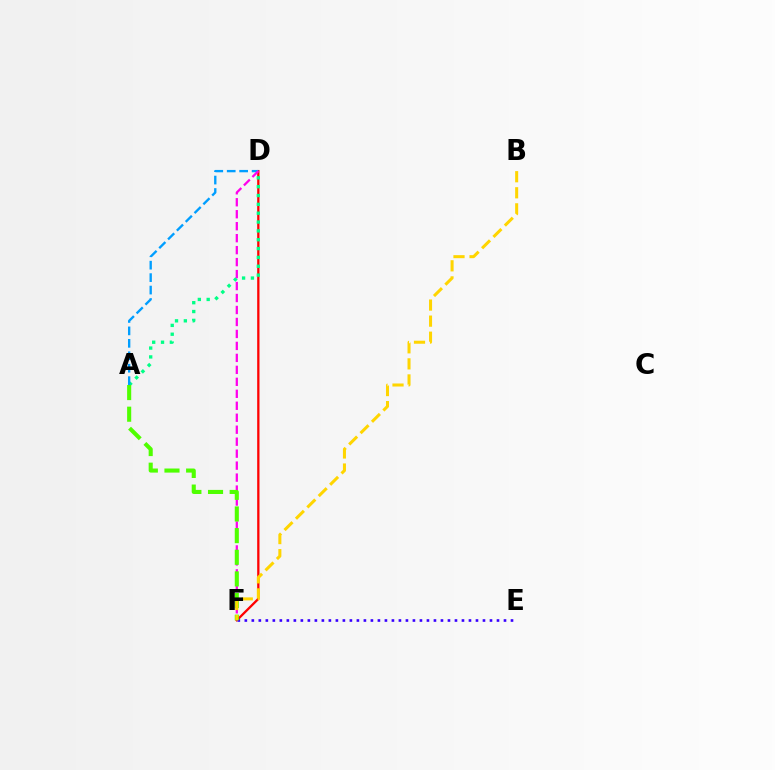{('D', 'F'): [{'color': '#ff0000', 'line_style': 'solid', 'thickness': 1.65}, {'color': '#ff00ed', 'line_style': 'dashed', 'thickness': 1.63}], ('A', 'D'): [{'color': '#00ff86', 'line_style': 'dotted', 'thickness': 2.4}, {'color': '#009eff', 'line_style': 'dashed', 'thickness': 1.69}], ('E', 'F'): [{'color': '#3700ff', 'line_style': 'dotted', 'thickness': 1.9}], ('A', 'F'): [{'color': '#4fff00', 'line_style': 'dashed', 'thickness': 2.94}], ('B', 'F'): [{'color': '#ffd500', 'line_style': 'dashed', 'thickness': 2.18}]}